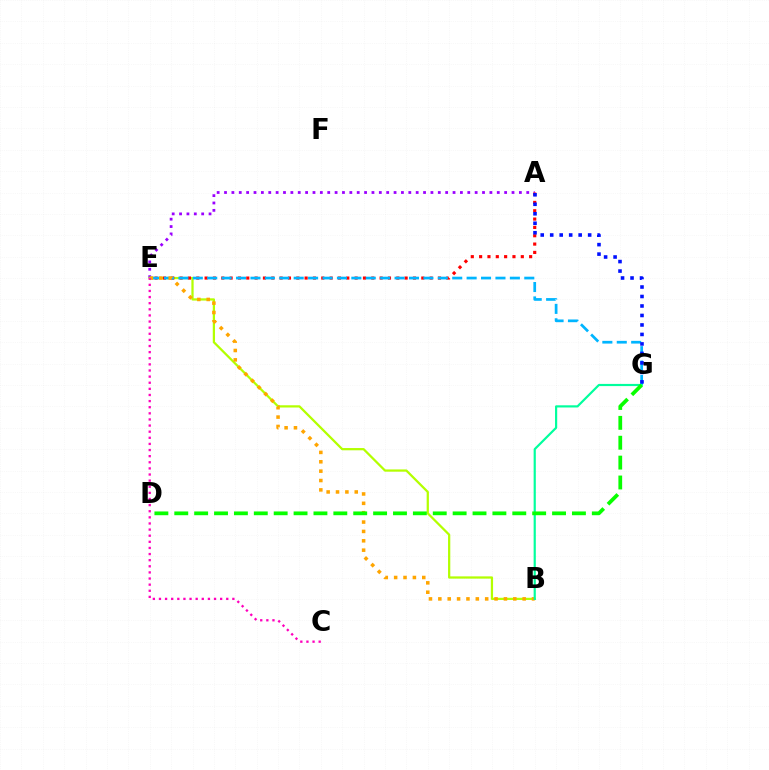{('A', 'E'): [{'color': '#9b00ff', 'line_style': 'dotted', 'thickness': 2.0}, {'color': '#ff0000', 'line_style': 'dotted', 'thickness': 2.26}], ('B', 'E'): [{'color': '#b3ff00', 'line_style': 'solid', 'thickness': 1.62}, {'color': '#ffa500', 'line_style': 'dotted', 'thickness': 2.55}], ('E', 'G'): [{'color': '#00b5ff', 'line_style': 'dashed', 'thickness': 1.96}], ('B', 'G'): [{'color': '#00ff9d', 'line_style': 'solid', 'thickness': 1.57}], ('D', 'G'): [{'color': '#08ff00', 'line_style': 'dashed', 'thickness': 2.7}], ('C', 'E'): [{'color': '#ff00bd', 'line_style': 'dotted', 'thickness': 1.66}], ('A', 'G'): [{'color': '#0010ff', 'line_style': 'dotted', 'thickness': 2.58}]}